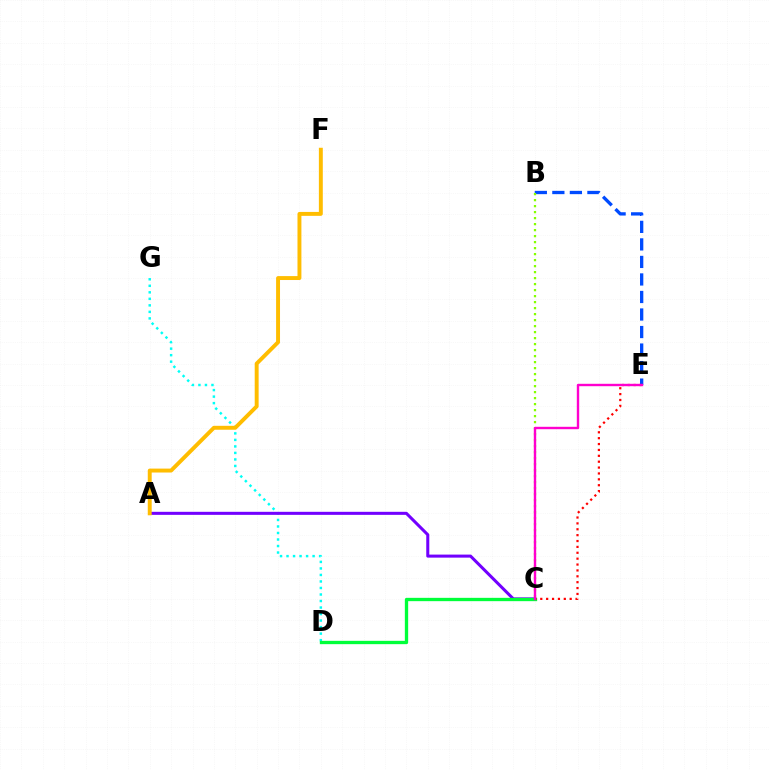{('B', 'E'): [{'color': '#004bff', 'line_style': 'dashed', 'thickness': 2.38}], ('D', 'G'): [{'color': '#00fff6', 'line_style': 'dotted', 'thickness': 1.77}], ('A', 'C'): [{'color': '#7200ff', 'line_style': 'solid', 'thickness': 2.19}], ('A', 'F'): [{'color': '#ffbd00', 'line_style': 'solid', 'thickness': 2.82}], ('C', 'D'): [{'color': '#00ff39', 'line_style': 'solid', 'thickness': 2.39}], ('B', 'C'): [{'color': '#84ff00', 'line_style': 'dotted', 'thickness': 1.63}], ('C', 'E'): [{'color': '#ff0000', 'line_style': 'dotted', 'thickness': 1.6}, {'color': '#ff00cf', 'line_style': 'solid', 'thickness': 1.73}]}